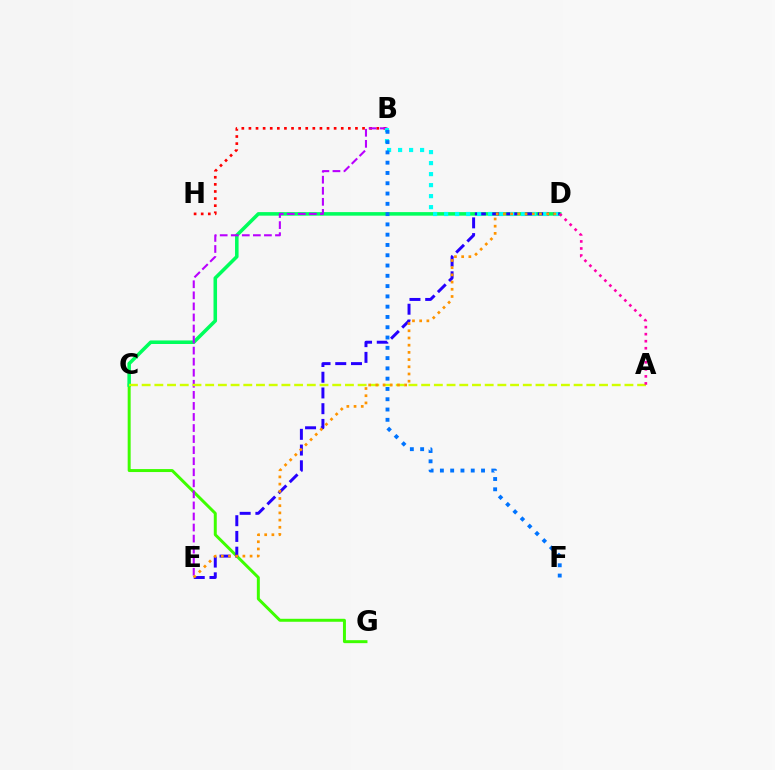{('B', 'H'): [{'color': '#ff0000', 'line_style': 'dotted', 'thickness': 1.93}], ('C', 'G'): [{'color': '#3dff00', 'line_style': 'solid', 'thickness': 2.14}], ('C', 'D'): [{'color': '#00ff5c', 'line_style': 'solid', 'thickness': 2.56}], ('B', 'E'): [{'color': '#b900ff', 'line_style': 'dashed', 'thickness': 1.5}], ('D', 'E'): [{'color': '#2500ff', 'line_style': 'dashed', 'thickness': 2.14}, {'color': '#ff9400', 'line_style': 'dotted', 'thickness': 1.96}], ('A', 'C'): [{'color': '#d1ff00', 'line_style': 'dashed', 'thickness': 1.73}], ('B', 'D'): [{'color': '#00fff6', 'line_style': 'dotted', 'thickness': 2.99}], ('B', 'F'): [{'color': '#0074ff', 'line_style': 'dotted', 'thickness': 2.79}], ('A', 'D'): [{'color': '#ff00ac', 'line_style': 'dotted', 'thickness': 1.91}]}